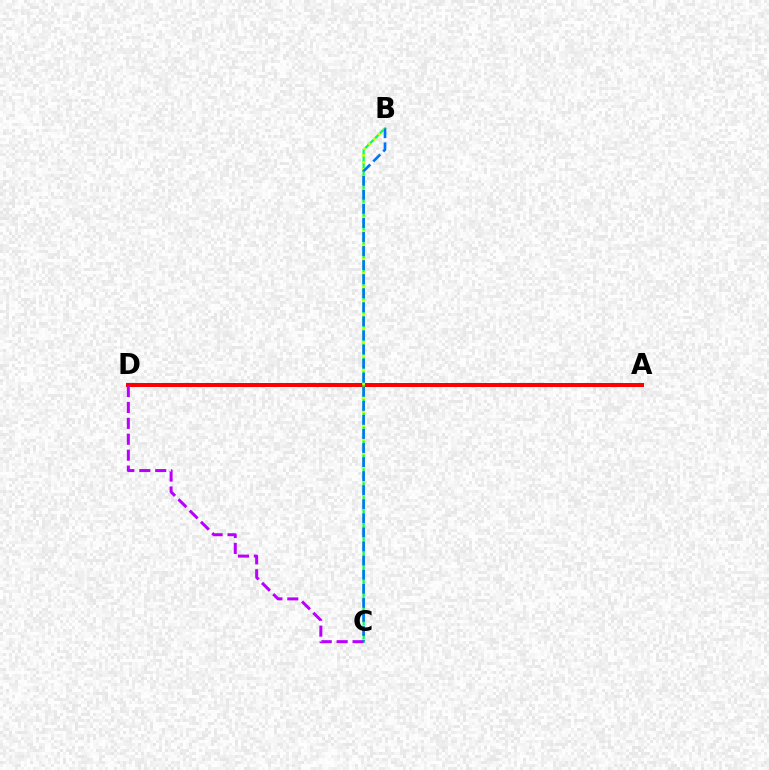{('A', 'D'): [{'color': '#ff0000', 'line_style': 'solid', 'thickness': 2.88}], ('B', 'C'): [{'color': '#00ff5c', 'line_style': 'solid', 'thickness': 1.66}, {'color': '#d1ff00', 'line_style': 'dotted', 'thickness': 1.88}, {'color': '#0074ff', 'line_style': 'dashed', 'thickness': 1.91}], ('C', 'D'): [{'color': '#b900ff', 'line_style': 'dashed', 'thickness': 2.16}]}